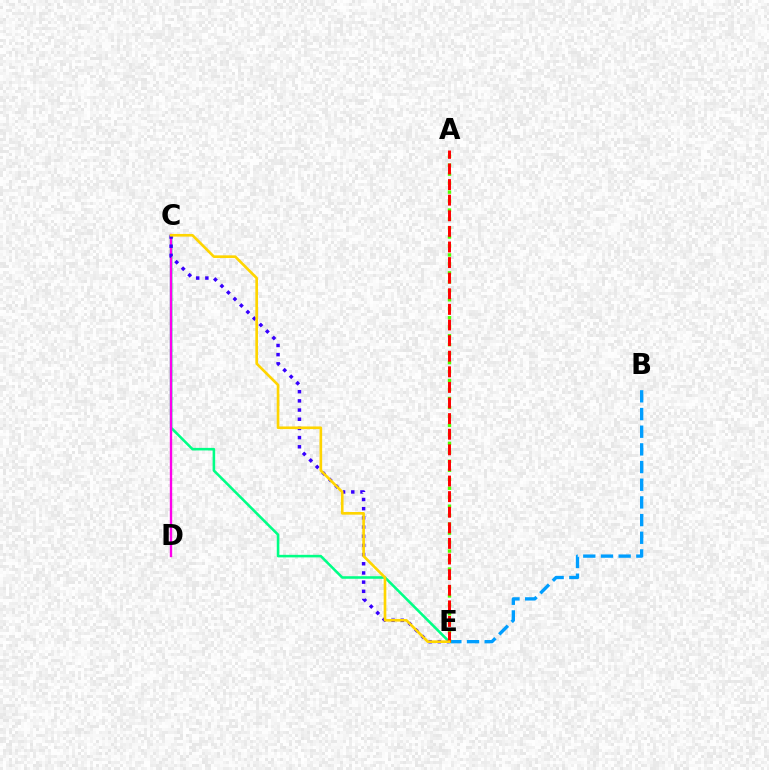{('B', 'E'): [{'color': '#009eff', 'line_style': 'dashed', 'thickness': 2.4}], ('C', 'E'): [{'color': '#00ff86', 'line_style': 'solid', 'thickness': 1.84}, {'color': '#3700ff', 'line_style': 'dotted', 'thickness': 2.49}, {'color': '#ffd500', 'line_style': 'solid', 'thickness': 1.91}], ('C', 'D'): [{'color': '#ff00ed', 'line_style': 'solid', 'thickness': 1.69}], ('A', 'E'): [{'color': '#4fff00', 'line_style': 'dotted', 'thickness': 2.44}, {'color': '#ff0000', 'line_style': 'dashed', 'thickness': 2.12}]}